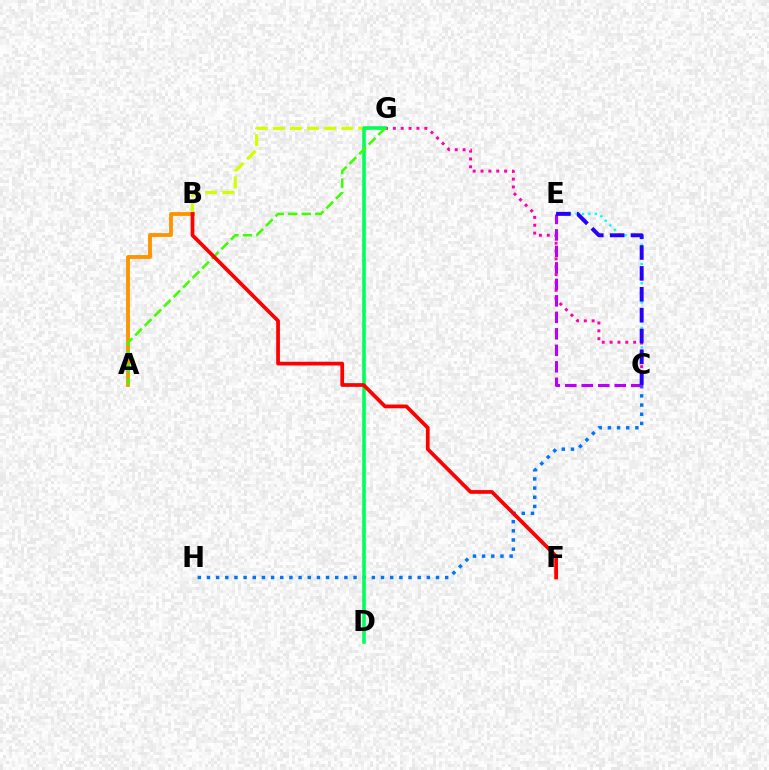{('C', 'E'): [{'color': '#00fff6', 'line_style': 'dotted', 'thickness': 1.74}, {'color': '#b900ff', 'line_style': 'dashed', 'thickness': 2.24}, {'color': '#2500ff', 'line_style': 'dashed', 'thickness': 2.84}], ('A', 'B'): [{'color': '#ff9400', 'line_style': 'solid', 'thickness': 2.78}], ('B', 'G'): [{'color': '#d1ff00', 'line_style': 'dashed', 'thickness': 2.32}], ('C', 'H'): [{'color': '#0074ff', 'line_style': 'dotted', 'thickness': 2.49}], ('C', 'G'): [{'color': '#ff00ac', 'line_style': 'dotted', 'thickness': 2.14}], ('D', 'G'): [{'color': '#00ff5c', 'line_style': 'solid', 'thickness': 2.59}], ('A', 'G'): [{'color': '#3dff00', 'line_style': 'dashed', 'thickness': 1.84}], ('B', 'F'): [{'color': '#ff0000', 'line_style': 'solid', 'thickness': 2.69}]}